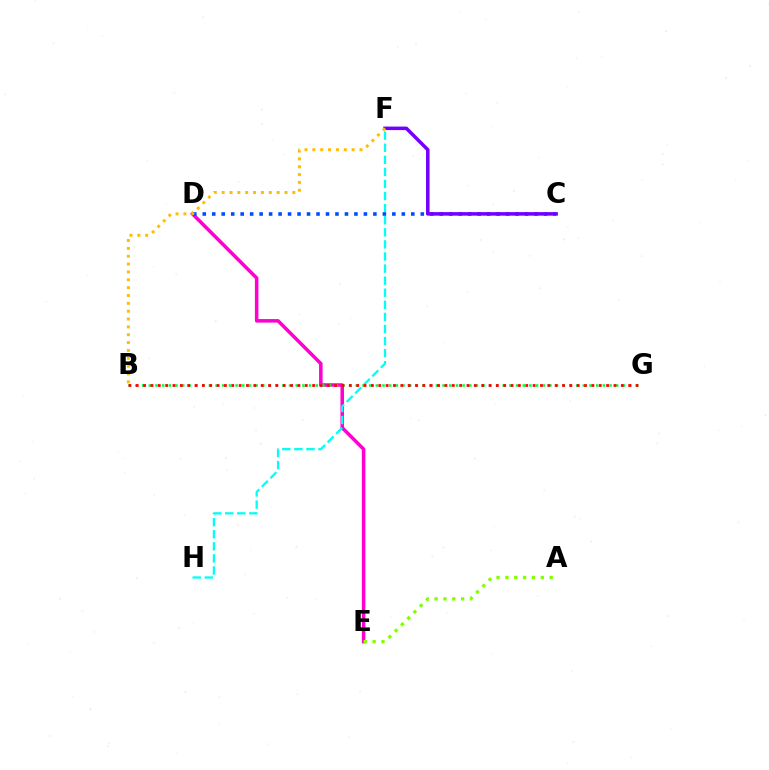{('D', 'E'): [{'color': '#ff00cf', 'line_style': 'solid', 'thickness': 2.54}], ('F', 'H'): [{'color': '#00fff6', 'line_style': 'dashed', 'thickness': 1.64}], ('C', 'D'): [{'color': '#004bff', 'line_style': 'dotted', 'thickness': 2.58}], ('C', 'F'): [{'color': '#7200ff', 'line_style': 'solid', 'thickness': 2.54}], ('A', 'E'): [{'color': '#84ff00', 'line_style': 'dotted', 'thickness': 2.41}], ('B', 'G'): [{'color': '#00ff39', 'line_style': 'dotted', 'thickness': 1.81}, {'color': '#ff0000', 'line_style': 'dotted', 'thickness': 2.0}], ('B', 'F'): [{'color': '#ffbd00', 'line_style': 'dotted', 'thickness': 2.13}]}